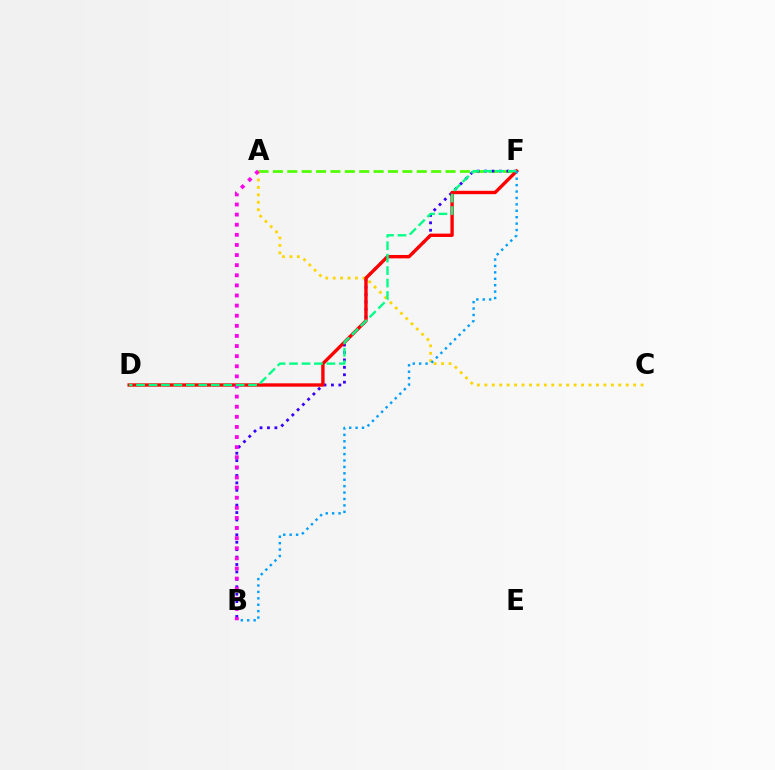{('A', 'F'): [{'color': '#4fff00', 'line_style': 'dashed', 'thickness': 1.95}], ('B', 'F'): [{'color': '#3700ff', 'line_style': 'dotted', 'thickness': 2.02}, {'color': '#009eff', 'line_style': 'dotted', 'thickness': 1.74}], ('A', 'C'): [{'color': '#ffd500', 'line_style': 'dotted', 'thickness': 2.02}], ('D', 'F'): [{'color': '#ff0000', 'line_style': 'solid', 'thickness': 2.42}, {'color': '#00ff86', 'line_style': 'dashed', 'thickness': 1.69}], ('A', 'B'): [{'color': '#ff00ed', 'line_style': 'dotted', 'thickness': 2.75}]}